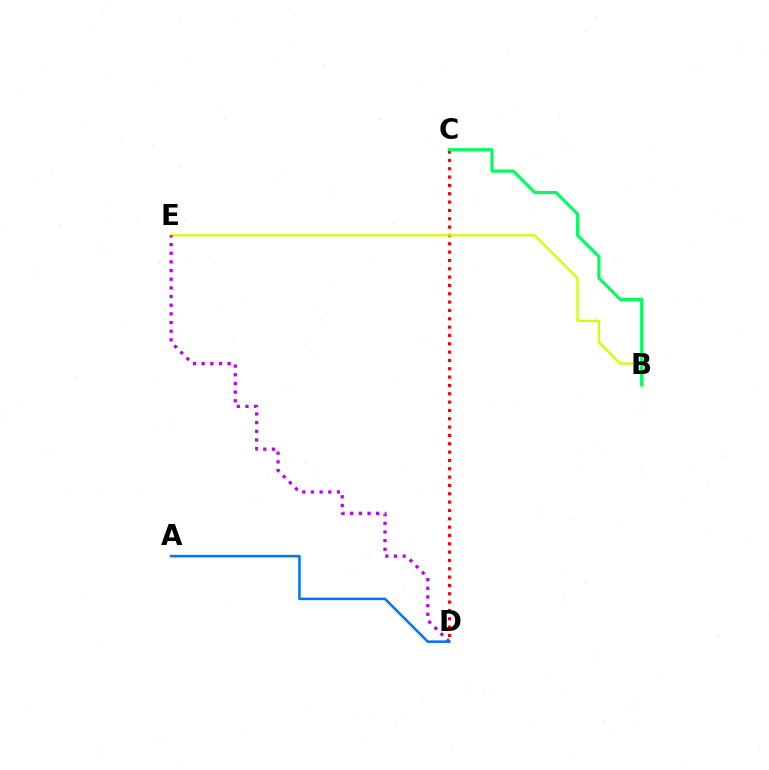{('C', 'D'): [{'color': '#ff0000', 'line_style': 'dotted', 'thickness': 2.26}], ('B', 'E'): [{'color': '#d1ff00', 'line_style': 'solid', 'thickness': 1.64}], ('B', 'C'): [{'color': '#00ff5c', 'line_style': 'solid', 'thickness': 2.26}], ('D', 'E'): [{'color': '#b900ff', 'line_style': 'dotted', 'thickness': 2.35}], ('A', 'D'): [{'color': '#0074ff', 'line_style': 'solid', 'thickness': 1.83}]}